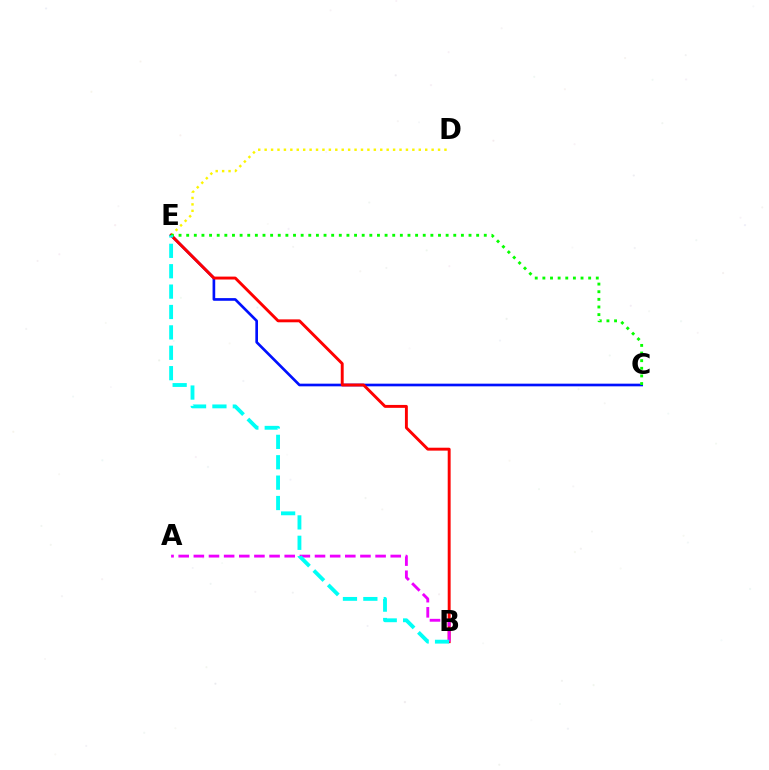{('D', 'E'): [{'color': '#fcf500', 'line_style': 'dotted', 'thickness': 1.74}], ('C', 'E'): [{'color': '#0010ff', 'line_style': 'solid', 'thickness': 1.92}, {'color': '#08ff00', 'line_style': 'dotted', 'thickness': 2.07}], ('B', 'E'): [{'color': '#ff0000', 'line_style': 'solid', 'thickness': 2.1}, {'color': '#00fff6', 'line_style': 'dashed', 'thickness': 2.77}], ('A', 'B'): [{'color': '#ee00ff', 'line_style': 'dashed', 'thickness': 2.06}]}